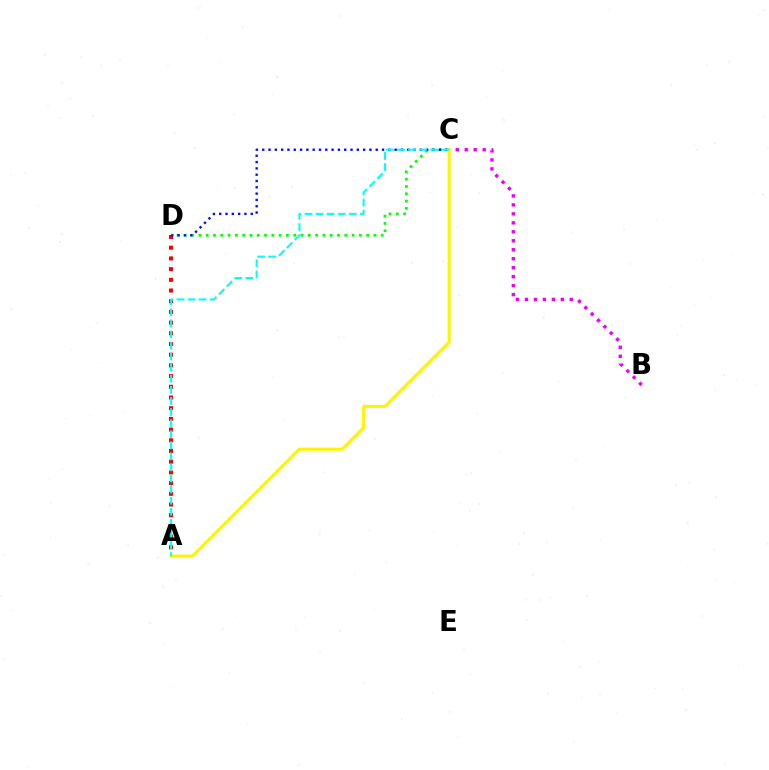{('C', 'D'): [{'color': '#08ff00', 'line_style': 'dotted', 'thickness': 1.98}, {'color': '#0010ff', 'line_style': 'dotted', 'thickness': 1.71}], ('A', 'D'): [{'color': '#ff0000', 'line_style': 'dotted', 'thickness': 2.91}], ('B', 'C'): [{'color': '#ee00ff', 'line_style': 'dotted', 'thickness': 2.44}], ('A', 'C'): [{'color': '#fcf500', 'line_style': 'solid', 'thickness': 2.22}, {'color': '#00fff6', 'line_style': 'dashed', 'thickness': 1.51}]}